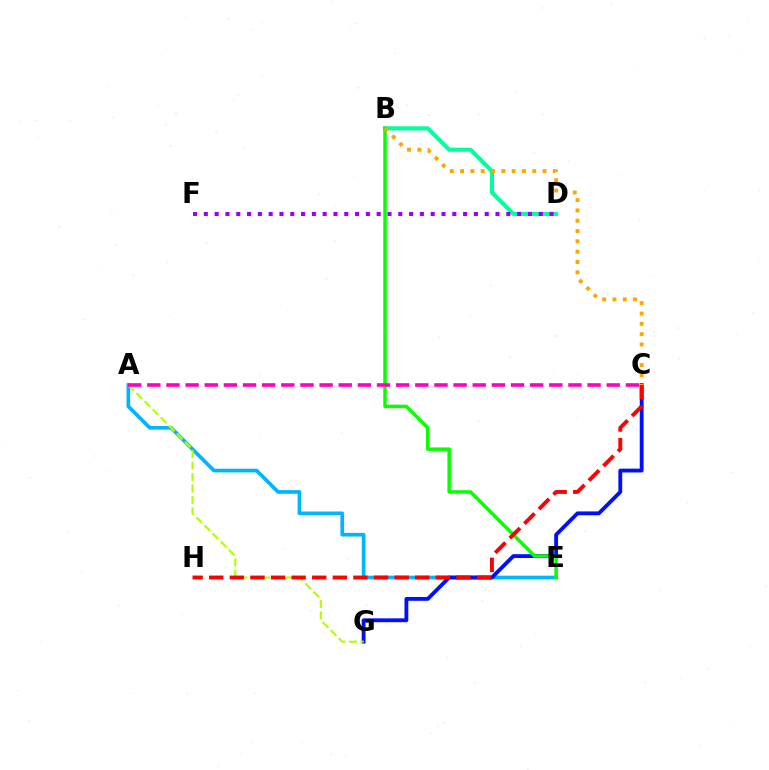{('A', 'E'): [{'color': '#00b5ff', 'line_style': 'solid', 'thickness': 2.65}], ('C', 'G'): [{'color': '#0010ff', 'line_style': 'solid', 'thickness': 2.76}], ('B', 'D'): [{'color': '#00ff9d', 'line_style': 'solid', 'thickness': 2.96}], ('A', 'G'): [{'color': '#b3ff00', 'line_style': 'dashed', 'thickness': 1.56}], ('B', 'E'): [{'color': '#08ff00', 'line_style': 'solid', 'thickness': 2.51}], ('B', 'C'): [{'color': '#ffa500', 'line_style': 'dotted', 'thickness': 2.8}], ('D', 'F'): [{'color': '#9b00ff', 'line_style': 'dotted', 'thickness': 2.94}], ('C', 'H'): [{'color': '#ff0000', 'line_style': 'dashed', 'thickness': 2.8}], ('A', 'C'): [{'color': '#ff00bd', 'line_style': 'dashed', 'thickness': 2.6}]}